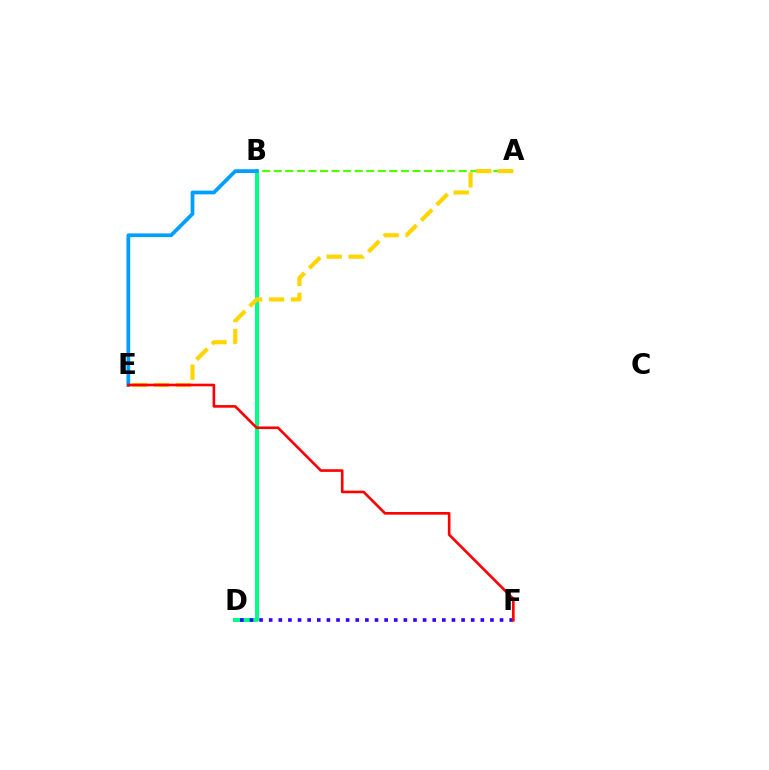{('B', 'D'): [{'color': '#ff00ed', 'line_style': 'solid', 'thickness': 1.67}, {'color': '#00ff86', 'line_style': 'solid', 'thickness': 2.9}], ('D', 'F'): [{'color': '#3700ff', 'line_style': 'dotted', 'thickness': 2.61}], ('A', 'B'): [{'color': '#4fff00', 'line_style': 'dashed', 'thickness': 1.57}], ('B', 'E'): [{'color': '#009eff', 'line_style': 'solid', 'thickness': 2.7}], ('A', 'E'): [{'color': '#ffd500', 'line_style': 'dashed', 'thickness': 2.98}], ('E', 'F'): [{'color': '#ff0000', 'line_style': 'solid', 'thickness': 1.9}]}